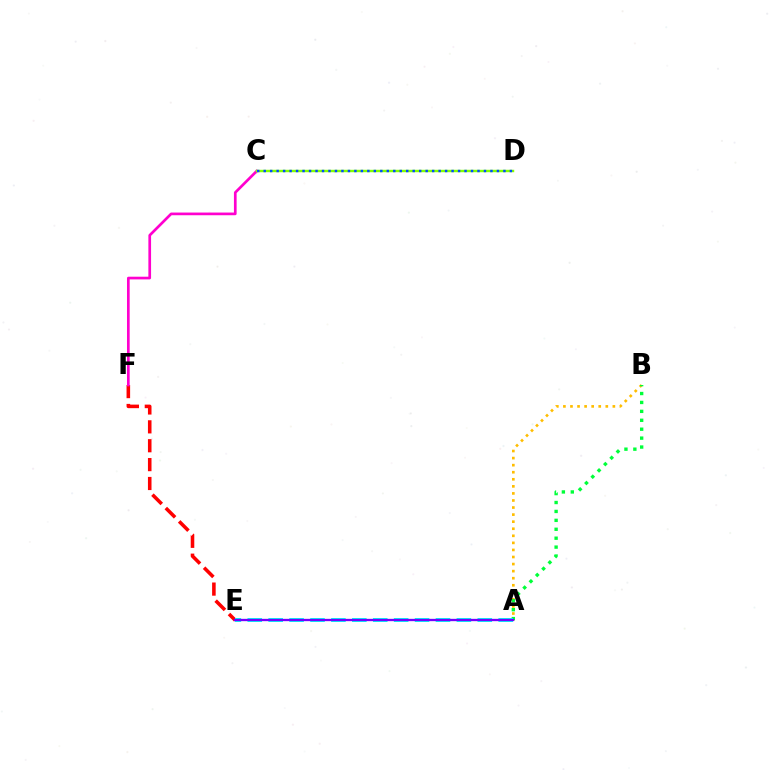{('A', 'B'): [{'color': '#ffbd00', 'line_style': 'dotted', 'thickness': 1.92}, {'color': '#00ff39', 'line_style': 'dotted', 'thickness': 2.42}], ('E', 'F'): [{'color': '#ff0000', 'line_style': 'dashed', 'thickness': 2.57}], ('A', 'E'): [{'color': '#00fff6', 'line_style': 'dashed', 'thickness': 2.84}, {'color': '#7200ff', 'line_style': 'solid', 'thickness': 1.68}], ('C', 'F'): [{'color': '#ff00cf', 'line_style': 'solid', 'thickness': 1.94}], ('C', 'D'): [{'color': '#84ff00', 'line_style': 'solid', 'thickness': 1.76}, {'color': '#004bff', 'line_style': 'dotted', 'thickness': 1.76}]}